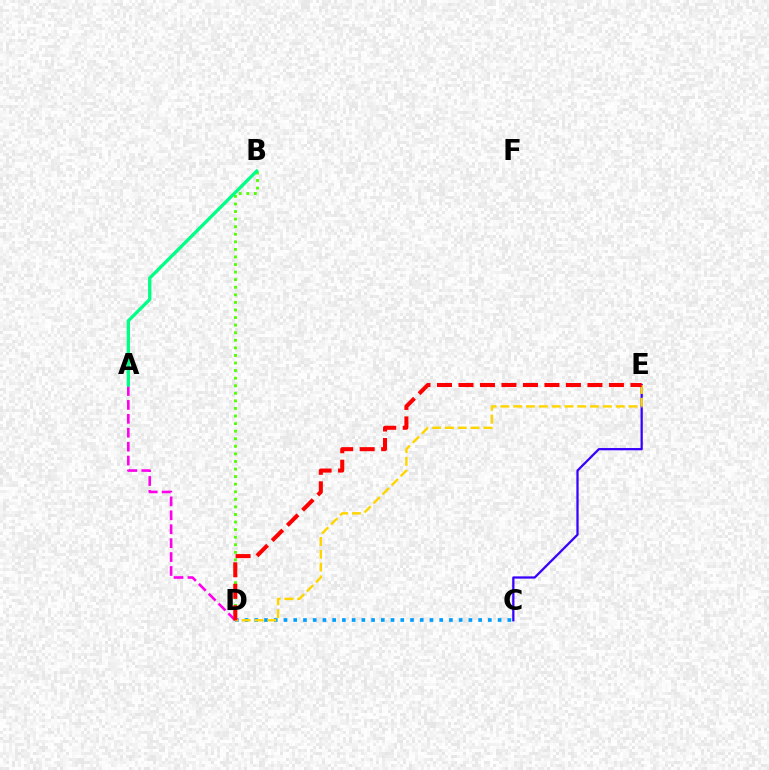{('B', 'D'): [{'color': '#4fff00', 'line_style': 'dotted', 'thickness': 2.06}], ('A', 'D'): [{'color': '#ff00ed', 'line_style': 'dashed', 'thickness': 1.89}], ('C', 'E'): [{'color': '#3700ff', 'line_style': 'solid', 'thickness': 1.63}], ('C', 'D'): [{'color': '#009eff', 'line_style': 'dotted', 'thickness': 2.64}], ('D', 'E'): [{'color': '#ffd500', 'line_style': 'dashed', 'thickness': 1.74}, {'color': '#ff0000', 'line_style': 'dashed', 'thickness': 2.92}], ('A', 'B'): [{'color': '#00ff86', 'line_style': 'solid', 'thickness': 2.38}]}